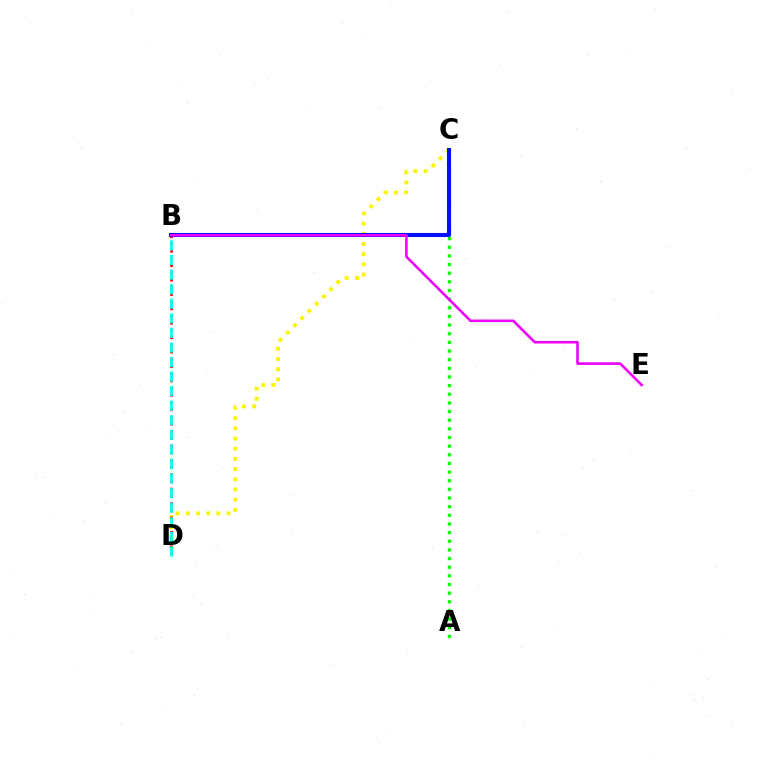{('C', 'D'): [{'color': '#fcf500', 'line_style': 'dotted', 'thickness': 2.77}], ('B', 'D'): [{'color': '#ff0000', 'line_style': 'dotted', 'thickness': 1.96}, {'color': '#00fff6', 'line_style': 'dashed', 'thickness': 1.98}], ('A', 'C'): [{'color': '#08ff00', 'line_style': 'dotted', 'thickness': 2.35}], ('B', 'C'): [{'color': '#0010ff', 'line_style': 'solid', 'thickness': 2.93}], ('B', 'E'): [{'color': '#ee00ff', 'line_style': 'solid', 'thickness': 1.87}]}